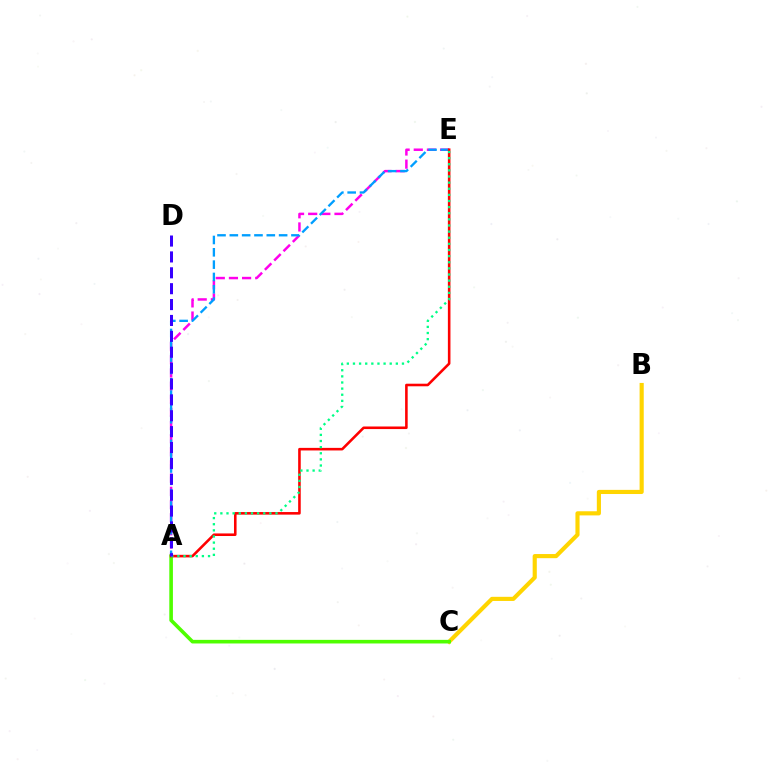{('B', 'C'): [{'color': '#ffd500', 'line_style': 'solid', 'thickness': 2.98}], ('A', 'E'): [{'color': '#ff00ed', 'line_style': 'dashed', 'thickness': 1.79}, {'color': '#009eff', 'line_style': 'dashed', 'thickness': 1.67}, {'color': '#ff0000', 'line_style': 'solid', 'thickness': 1.86}, {'color': '#00ff86', 'line_style': 'dotted', 'thickness': 1.66}], ('A', 'C'): [{'color': '#4fff00', 'line_style': 'solid', 'thickness': 2.6}], ('A', 'D'): [{'color': '#3700ff', 'line_style': 'dashed', 'thickness': 2.16}]}